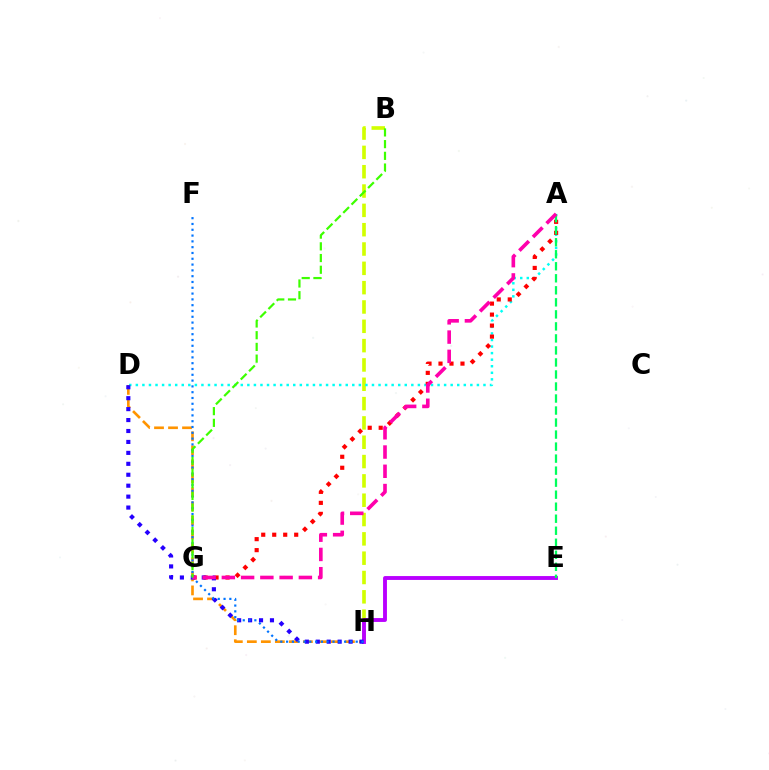{('B', 'H'): [{'color': '#d1ff00', 'line_style': 'dashed', 'thickness': 2.63}], ('A', 'D'): [{'color': '#00fff6', 'line_style': 'dotted', 'thickness': 1.78}], ('A', 'G'): [{'color': '#ff0000', 'line_style': 'dotted', 'thickness': 2.99}, {'color': '#ff00ac', 'line_style': 'dashed', 'thickness': 2.62}], ('D', 'H'): [{'color': '#ff9400', 'line_style': 'dashed', 'thickness': 1.9}, {'color': '#2500ff', 'line_style': 'dotted', 'thickness': 2.97}], ('E', 'H'): [{'color': '#b900ff', 'line_style': 'solid', 'thickness': 2.79}], ('F', 'H'): [{'color': '#0074ff', 'line_style': 'dotted', 'thickness': 1.58}], ('A', 'E'): [{'color': '#00ff5c', 'line_style': 'dashed', 'thickness': 1.63}], ('B', 'G'): [{'color': '#3dff00', 'line_style': 'dashed', 'thickness': 1.59}]}